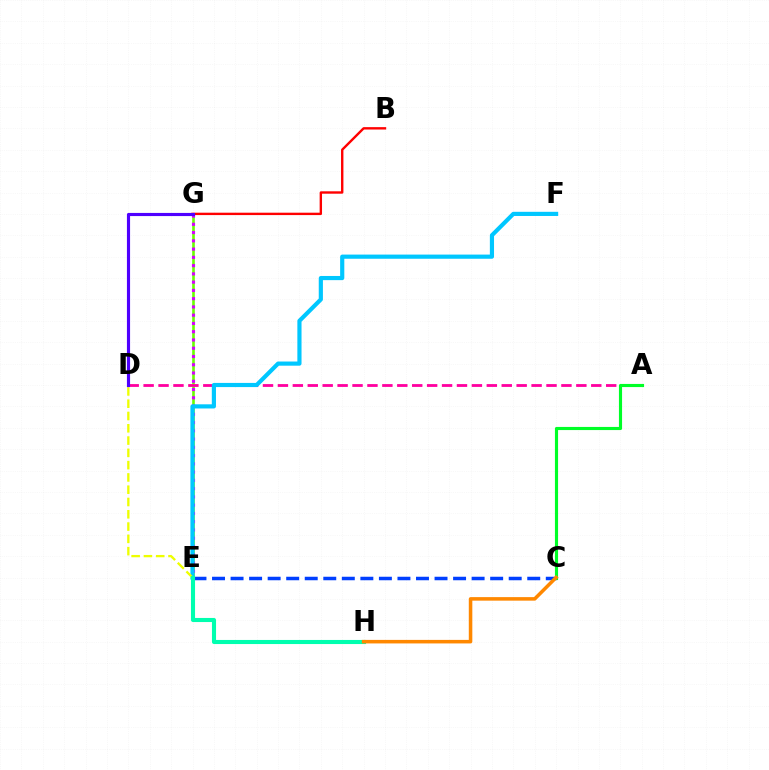{('C', 'E'): [{'color': '#003fff', 'line_style': 'dashed', 'thickness': 2.52}], ('E', 'G'): [{'color': '#66ff00', 'line_style': 'solid', 'thickness': 1.89}, {'color': '#d600ff', 'line_style': 'dotted', 'thickness': 2.24}], ('A', 'D'): [{'color': '#ff00a0', 'line_style': 'dashed', 'thickness': 2.03}], ('B', 'G'): [{'color': '#ff0000', 'line_style': 'solid', 'thickness': 1.72}], ('E', 'F'): [{'color': '#00c7ff', 'line_style': 'solid', 'thickness': 3.0}], ('D', 'E'): [{'color': '#eeff00', 'line_style': 'dashed', 'thickness': 1.67}], ('D', 'G'): [{'color': '#4f00ff', 'line_style': 'solid', 'thickness': 2.26}], ('E', 'H'): [{'color': '#00ffaf', 'line_style': 'solid', 'thickness': 2.95}], ('A', 'C'): [{'color': '#00ff27', 'line_style': 'solid', 'thickness': 2.26}], ('C', 'H'): [{'color': '#ff8800', 'line_style': 'solid', 'thickness': 2.54}]}